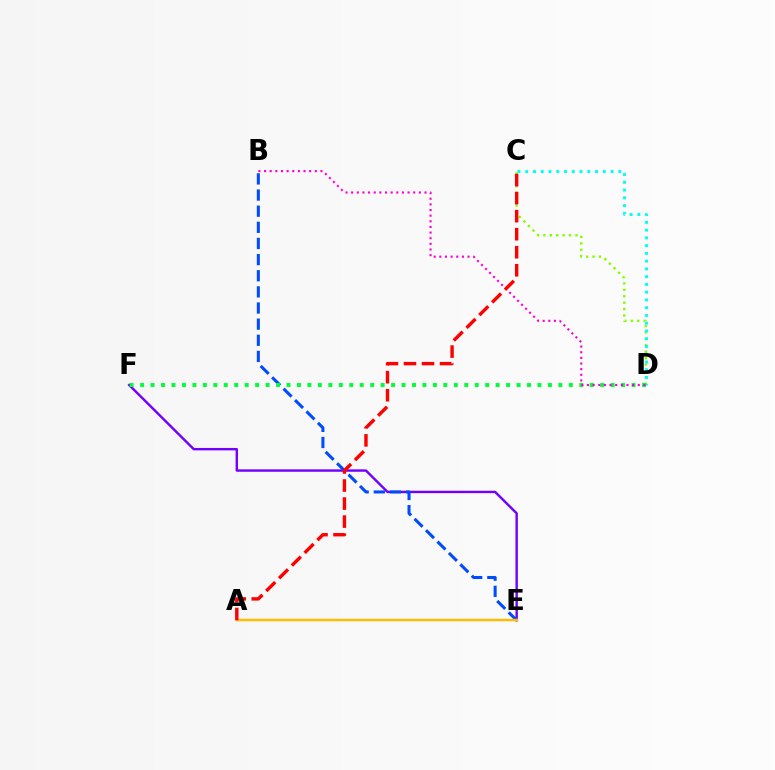{('E', 'F'): [{'color': '#7200ff', 'line_style': 'solid', 'thickness': 1.74}], ('B', 'E'): [{'color': '#004bff', 'line_style': 'dashed', 'thickness': 2.19}], ('A', 'E'): [{'color': '#ffbd00', 'line_style': 'solid', 'thickness': 1.77}], ('C', 'D'): [{'color': '#84ff00', 'line_style': 'dotted', 'thickness': 1.74}, {'color': '#00fff6', 'line_style': 'dotted', 'thickness': 2.11}], ('D', 'F'): [{'color': '#00ff39', 'line_style': 'dotted', 'thickness': 2.84}], ('B', 'D'): [{'color': '#ff00cf', 'line_style': 'dotted', 'thickness': 1.53}], ('A', 'C'): [{'color': '#ff0000', 'line_style': 'dashed', 'thickness': 2.45}]}